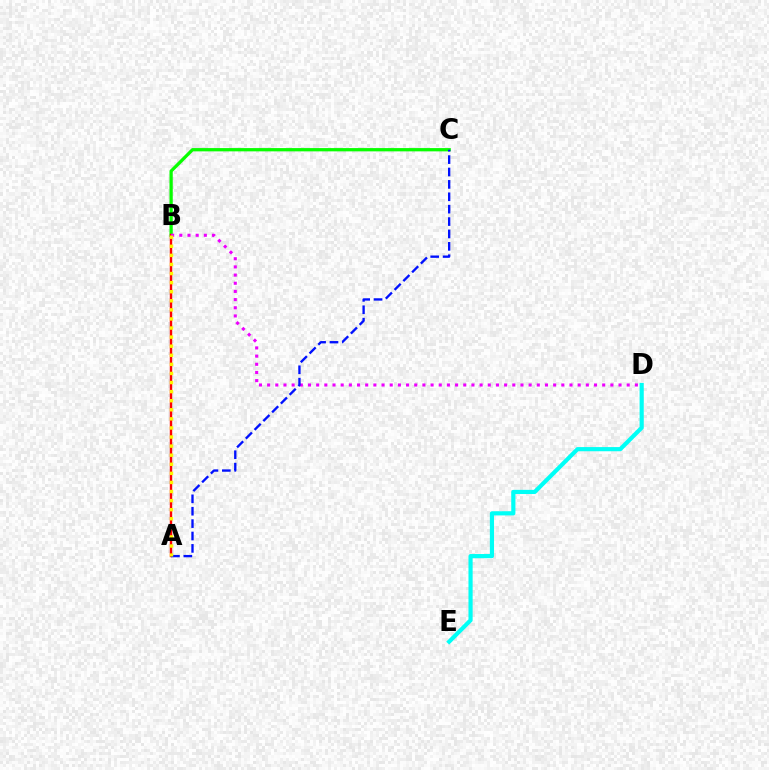{('B', 'C'): [{'color': '#08ff00', 'line_style': 'solid', 'thickness': 2.35}], ('A', 'B'): [{'color': '#ff0000', 'line_style': 'solid', 'thickness': 1.74}, {'color': '#fcf500', 'line_style': 'dotted', 'thickness': 2.47}], ('D', 'E'): [{'color': '#00fff6', 'line_style': 'solid', 'thickness': 3.0}], ('B', 'D'): [{'color': '#ee00ff', 'line_style': 'dotted', 'thickness': 2.22}], ('A', 'C'): [{'color': '#0010ff', 'line_style': 'dashed', 'thickness': 1.68}]}